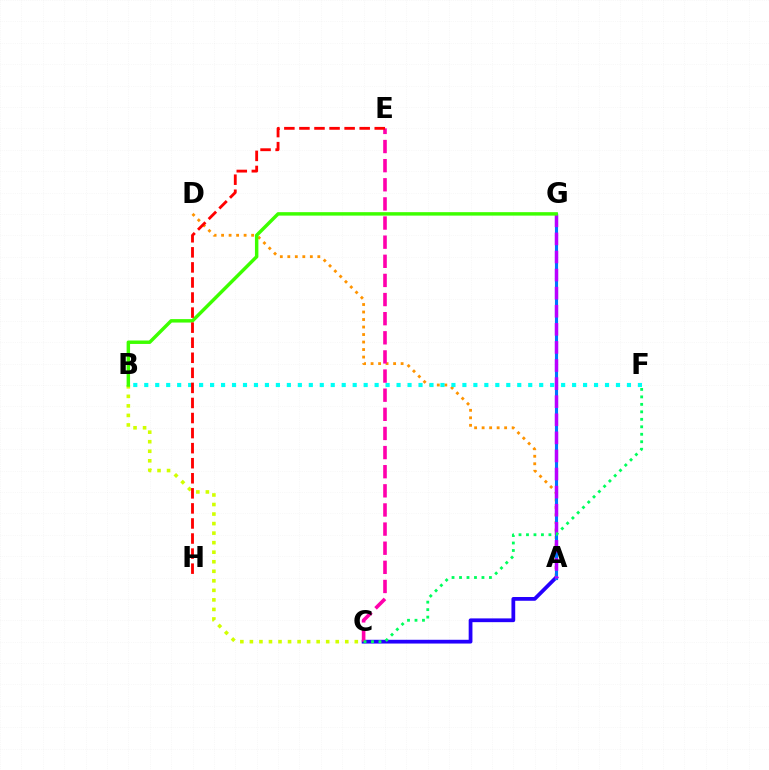{('A', 'D'): [{'color': '#ff9400', 'line_style': 'dotted', 'thickness': 2.04}], ('A', 'C'): [{'color': '#2500ff', 'line_style': 'solid', 'thickness': 2.71}], ('B', 'F'): [{'color': '#00fff6', 'line_style': 'dotted', 'thickness': 2.98}], ('C', 'E'): [{'color': '#ff00ac', 'line_style': 'dashed', 'thickness': 2.6}], ('A', 'G'): [{'color': '#0074ff', 'line_style': 'solid', 'thickness': 2.25}, {'color': '#b900ff', 'line_style': 'dashed', 'thickness': 2.46}], ('B', 'C'): [{'color': '#d1ff00', 'line_style': 'dotted', 'thickness': 2.59}], ('B', 'G'): [{'color': '#3dff00', 'line_style': 'solid', 'thickness': 2.48}], ('C', 'F'): [{'color': '#00ff5c', 'line_style': 'dotted', 'thickness': 2.03}], ('E', 'H'): [{'color': '#ff0000', 'line_style': 'dashed', 'thickness': 2.05}]}